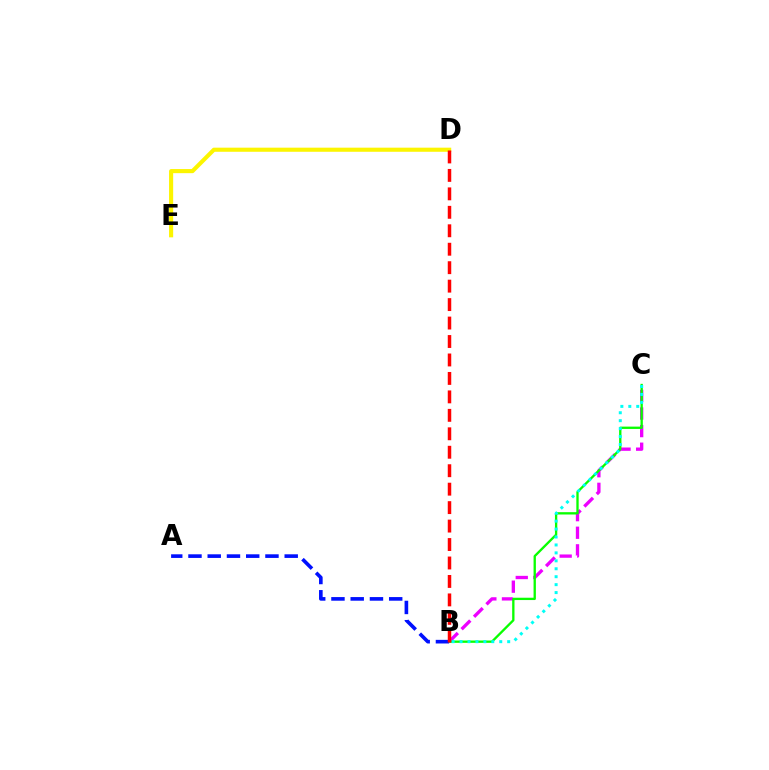{('B', 'C'): [{'color': '#ee00ff', 'line_style': 'dashed', 'thickness': 2.39}, {'color': '#08ff00', 'line_style': 'solid', 'thickness': 1.68}, {'color': '#00fff6', 'line_style': 'dotted', 'thickness': 2.16}], ('D', 'E'): [{'color': '#fcf500', 'line_style': 'solid', 'thickness': 2.96}], ('A', 'B'): [{'color': '#0010ff', 'line_style': 'dashed', 'thickness': 2.61}], ('B', 'D'): [{'color': '#ff0000', 'line_style': 'dashed', 'thickness': 2.51}]}